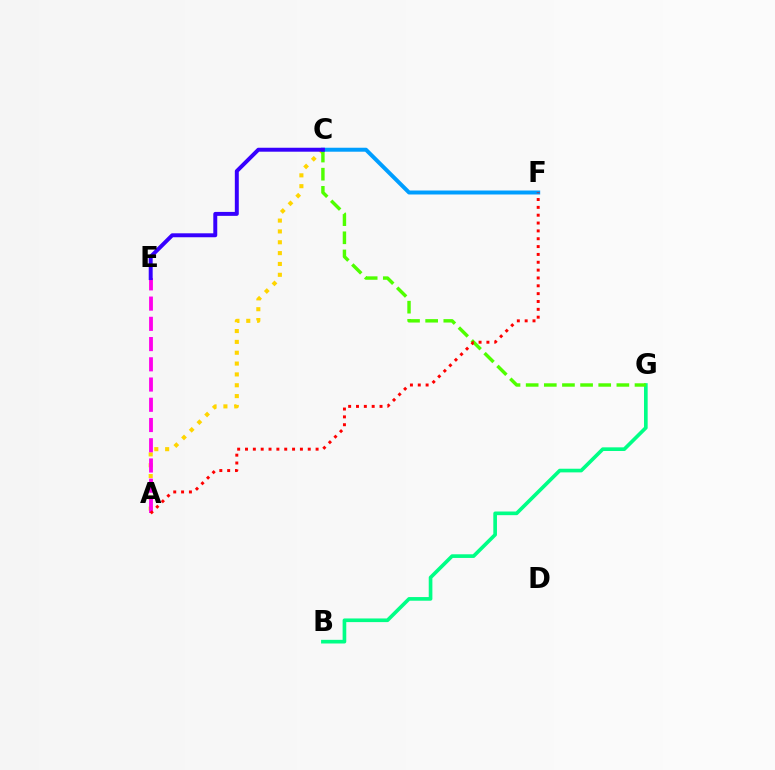{('A', 'C'): [{'color': '#ffd500', 'line_style': 'dotted', 'thickness': 2.95}], ('B', 'G'): [{'color': '#00ff86', 'line_style': 'solid', 'thickness': 2.63}], ('C', 'G'): [{'color': '#4fff00', 'line_style': 'dashed', 'thickness': 2.46}], ('C', 'F'): [{'color': '#009eff', 'line_style': 'solid', 'thickness': 2.86}], ('A', 'E'): [{'color': '#ff00ed', 'line_style': 'dashed', 'thickness': 2.75}], ('A', 'F'): [{'color': '#ff0000', 'line_style': 'dotted', 'thickness': 2.13}], ('C', 'E'): [{'color': '#3700ff', 'line_style': 'solid', 'thickness': 2.84}]}